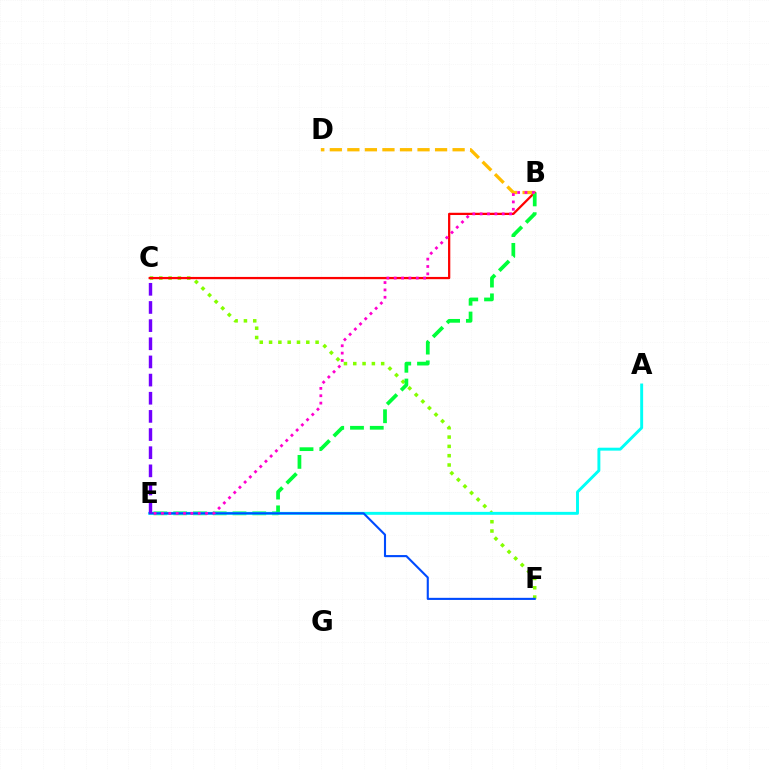{('C', 'F'): [{'color': '#84ff00', 'line_style': 'dotted', 'thickness': 2.53}], ('B', 'C'): [{'color': '#ff0000', 'line_style': 'solid', 'thickness': 1.62}], ('B', 'E'): [{'color': '#00ff39', 'line_style': 'dashed', 'thickness': 2.69}, {'color': '#ff00cf', 'line_style': 'dotted', 'thickness': 2.0}], ('B', 'D'): [{'color': '#ffbd00', 'line_style': 'dashed', 'thickness': 2.38}], ('A', 'E'): [{'color': '#00fff6', 'line_style': 'solid', 'thickness': 2.11}], ('E', 'F'): [{'color': '#004bff', 'line_style': 'solid', 'thickness': 1.52}], ('C', 'E'): [{'color': '#7200ff', 'line_style': 'dashed', 'thickness': 2.47}]}